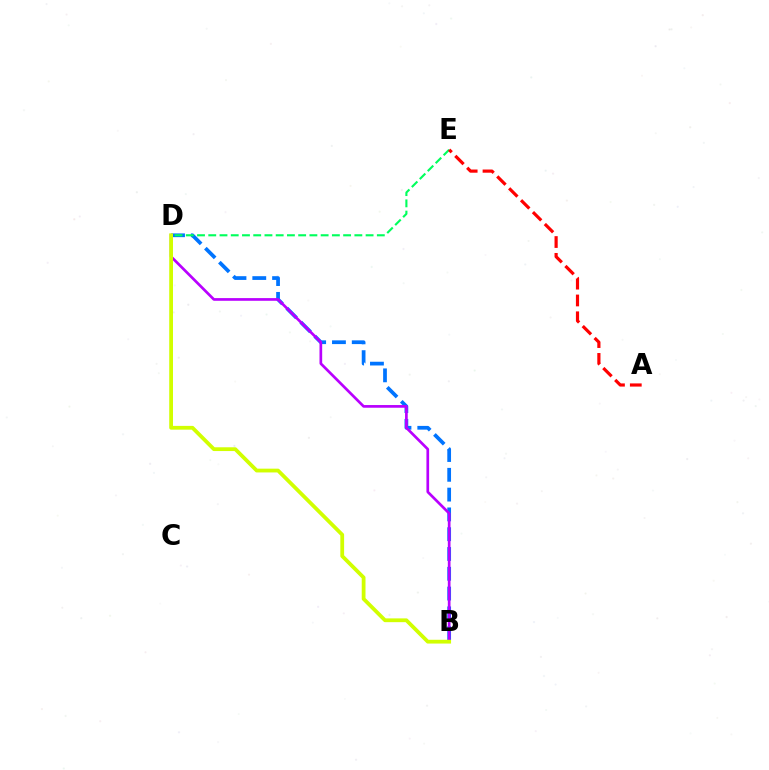{('B', 'D'): [{'color': '#0074ff', 'line_style': 'dashed', 'thickness': 2.69}, {'color': '#b900ff', 'line_style': 'solid', 'thickness': 1.94}, {'color': '#d1ff00', 'line_style': 'solid', 'thickness': 2.72}], ('D', 'E'): [{'color': '#00ff5c', 'line_style': 'dashed', 'thickness': 1.53}], ('A', 'E'): [{'color': '#ff0000', 'line_style': 'dashed', 'thickness': 2.29}]}